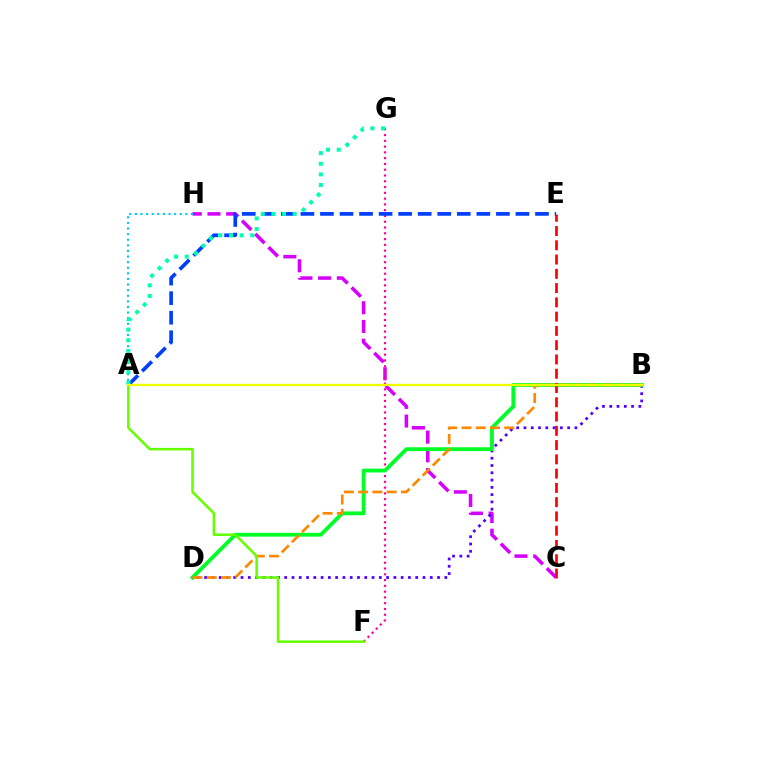{('C', 'H'): [{'color': '#d600ff', 'line_style': 'dashed', 'thickness': 2.54}], ('B', 'D'): [{'color': '#4f00ff', 'line_style': 'dotted', 'thickness': 1.98}, {'color': '#00ff27', 'line_style': 'solid', 'thickness': 2.76}, {'color': '#ff8800', 'line_style': 'dashed', 'thickness': 1.94}], ('F', 'G'): [{'color': '#ff00a0', 'line_style': 'dotted', 'thickness': 1.57}], ('A', 'H'): [{'color': '#00c7ff', 'line_style': 'dotted', 'thickness': 1.52}], ('A', 'F'): [{'color': '#66ff00', 'line_style': 'solid', 'thickness': 1.83}], ('C', 'E'): [{'color': '#ff0000', 'line_style': 'dashed', 'thickness': 1.94}], ('A', 'E'): [{'color': '#003fff', 'line_style': 'dashed', 'thickness': 2.66}], ('A', 'G'): [{'color': '#00ffaf', 'line_style': 'dotted', 'thickness': 2.89}], ('A', 'B'): [{'color': '#eeff00', 'line_style': 'solid', 'thickness': 1.68}]}